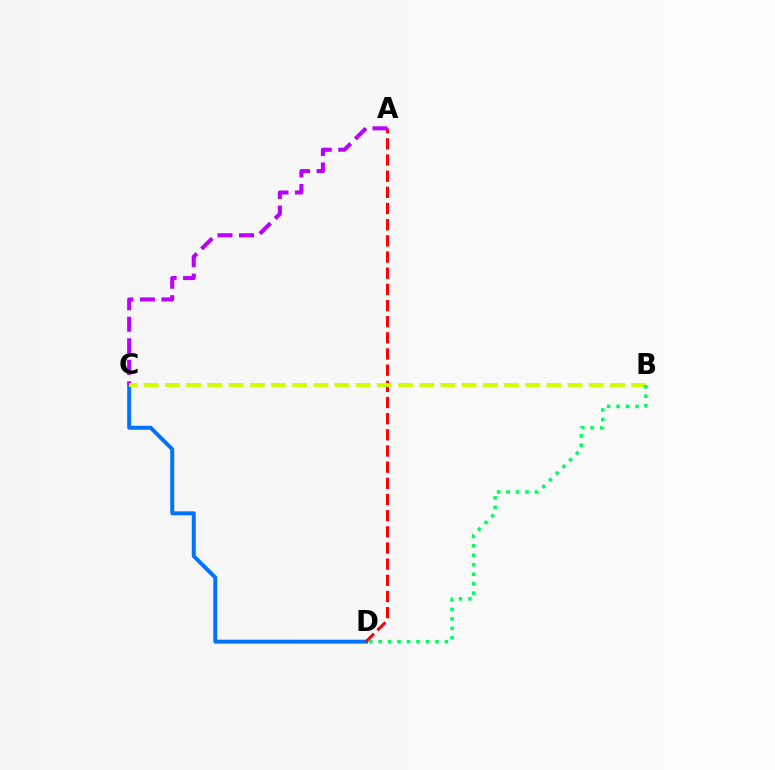{('C', 'D'): [{'color': '#0074ff', 'line_style': 'solid', 'thickness': 2.85}], ('A', 'D'): [{'color': '#ff0000', 'line_style': 'dashed', 'thickness': 2.2}], ('A', 'C'): [{'color': '#b900ff', 'line_style': 'dashed', 'thickness': 2.92}], ('B', 'C'): [{'color': '#d1ff00', 'line_style': 'dashed', 'thickness': 2.88}], ('B', 'D'): [{'color': '#00ff5c', 'line_style': 'dotted', 'thickness': 2.57}]}